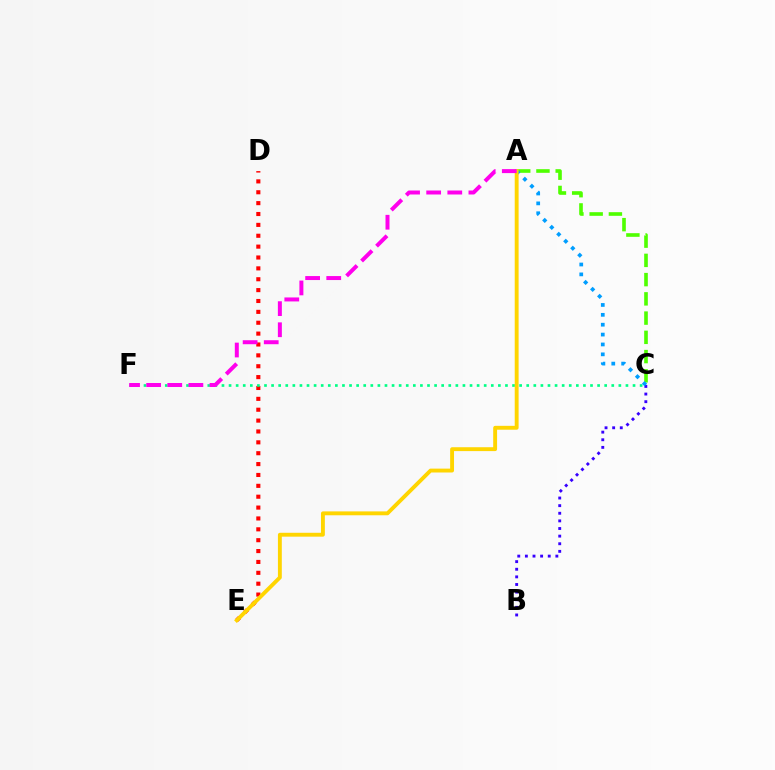{('D', 'E'): [{'color': '#ff0000', 'line_style': 'dotted', 'thickness': 2.95}], ('A', 'C'): [{'color': '#4fff00', 'line_style': 'dashed', 'thickness': 2.61}, {'color': '#009eff', 'line_style': 'dotted', 'thickness': 2.68}], ('C', 'F'): [{'color': '#00ff86', 'line_style': 'dotted', 'thickness': 1.93}], ('B', 'C'): [{'color': '#3700ff', 'line_style': 'dotted', 'thickness': 2.07}], ('A', 'E'): [{'color': '#ffd500', 'line_style': 'solid', 'thickness': 2.79}], ('A', 'F'): [{'color': '#ff00ed', 'line_style': 'dashed', 'thickness': 2.87}]}